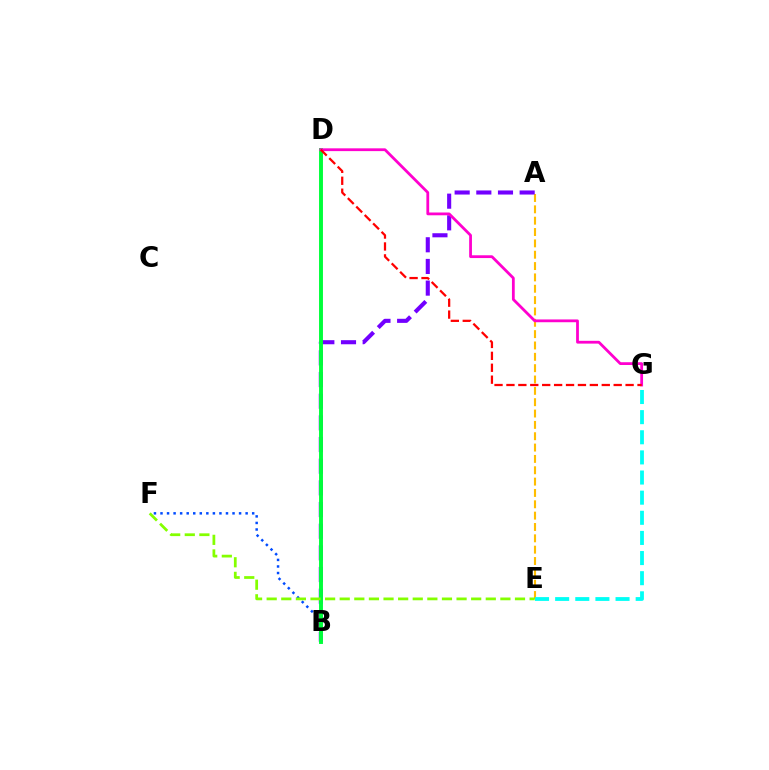{('A', 'E'): [{'color': '#ffbd00', 'line_style': 'dashed', 'thickness': 1.54}], ('E', 'G'): [{'color': '#00fff6', 'line_style': 'dashed', 'thickness': 2.73}], ('B', 'F'): [{'color': '#004bff', 'line_style': 'dotted', 'thickness': 1.78}], ('A', 'B'): [{'color': '#7200ff', 'line_style': 'dashed', 'thickness': 2.94}], ('B', 'D'): [{'color': '#00ff39', 'line_style': 'solid', 'thickness': 2.82}], ('E', 'F'): [{'color': '#84ff00', 'line_style': 'dashed', 'thickness': 1.98}], ('D', 'G'): [{'color': '#ff00cf', 'line_style': 'solid', 'thickness': 2.01}, {'color': '#ff0000', 'line_style': 'dashed', 'thickness': 1.62}]}